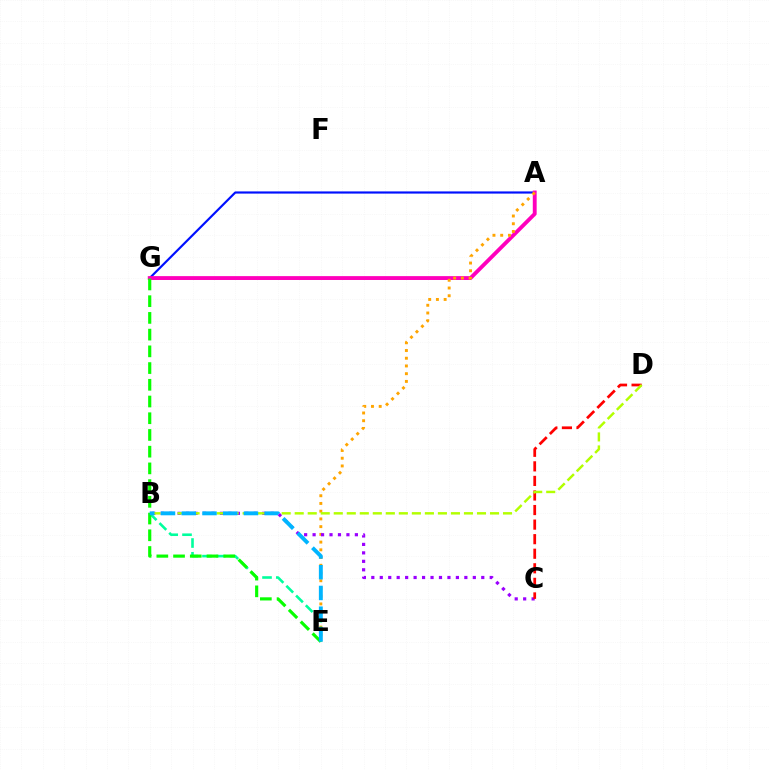{('A', 'G'): [{'color': '#0010ff', 'line_style': 'solid', 'thickness': 1.56}, {'color': '#ff00bd', 'line_style': 'solid', 'thickness': 2.79}], ('A', 'E'): [{'color': '#ffa500', 'line_style': 'dotted', 'thickness': 2.1}], ('B', 'E'): [{'color': '#00ff9d', 'line_style': 'dashed', 'thickness': 1.87}, {'color': '#00b5ff', 'line_style': 'dashed', 'thickness': 2.82}], ('B', 'C'): [{'color': '#9b00ff', 'line_style': 'dotted', 'thickness': 2.3}], ('C', 'D'): [{'color': '#ff0000', 'line_style': 'dashed', 'thickness': 1.98}], ('B', 'D'): [{'color': '#b3ff00', 'line_style': 'dashed', 'thickness': 1.77}], ('E', 'G'): [{'color': '#08ff00', 'line_style': 'dashed', 'thickness': 2.27}]}